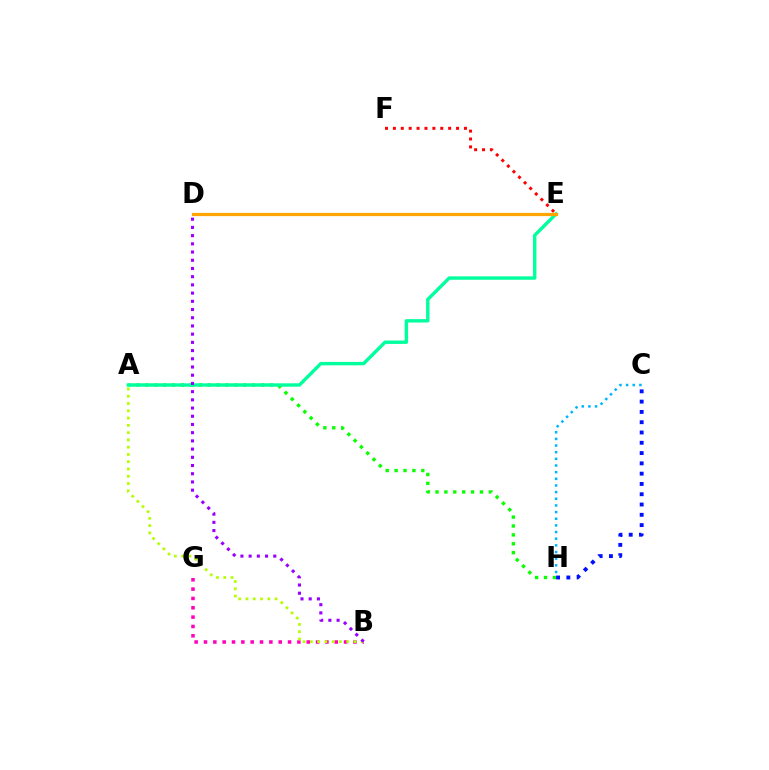{('A', 'H'): [{'color': '#08ff00', 'line_style': 'dotted', 'thickness': 2.42}], ('A', 'E'): [{'color': '#00ff9d', 'line_style': 'solid', 'thickness': 2.44}], ('B', 'G'): [{'color': '#ff00bd', 'line_style': 'dotted', 'thickness': 2.54}], ('D', 'E'): [{'color': '#ffa500', 'line_style': 'solid', 'thickness': 2.32}], ('A', 'B'): [{'color': '#b3ff00', 'line_style': 'dotted', 'thickness': 1.98}], ('E', 'F'): [{'color': '#ff0000', 'line_style': 'dotted', 'thickness': 2.15}], ('C', 'H'): [{'color': '#00b5ff', 'line_style': 'dotted', 'thickness': 1.81}, {'color': '#0010ff', 'line_style': 'dotted', 'thickness': 2.8}], ('B', 'D'): [{'color': '#9b00ff', 'line_style': 'dotted', 'thickness': 2.23}]}